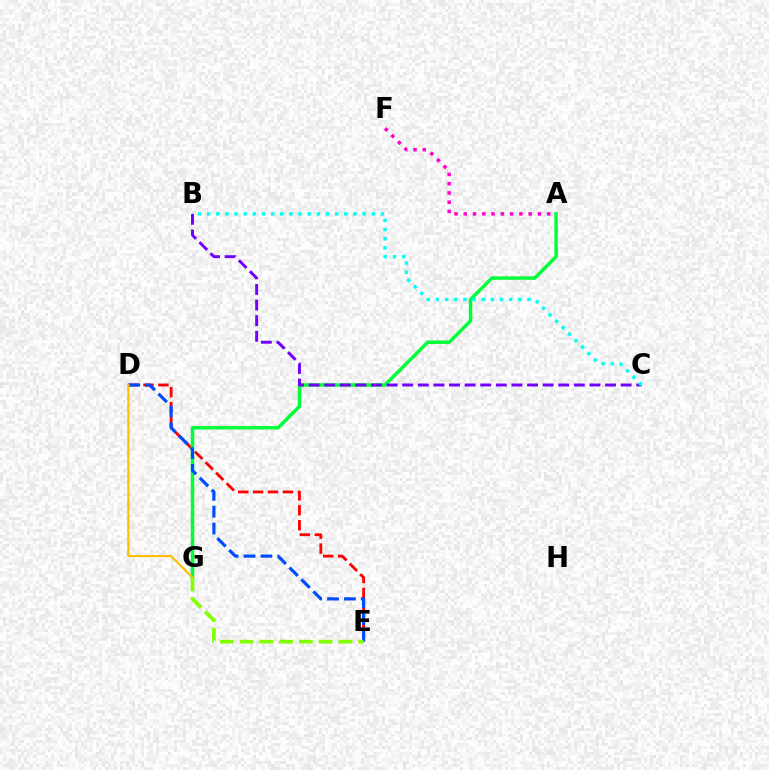{('D', 'E'): [{'color': '#ff0000', 'line_style': 'dashed', 'thickness': 2.03}, {'color': '#004bff', 'line_style': 'dashed', 'thickness': 2.29}], ('A', 'G'): [{'color': '#00ff39', 'line_style': 'solid', 'thickness': 2.51}], ('A', 'F'): [{'color': '#ff00cf', 'line_style': 'dotted', 'thickness': 2.52}], ('B', 'C'): [{'color': '#7200ff', 'line_style': 'dashed', 'thickness': 2.12}, {'color': '#00fff6', 'line_style': 'dotted', 'thickness': 2.49}], ('D', 'G'): [{'color': '#ffbd00', 'line_style': 'solid', 'thickness': 1.53}], ('E', 'G'): [{'color': '#84ff00', 'line_style': 'dashed', 'thickness': 2.68}]}